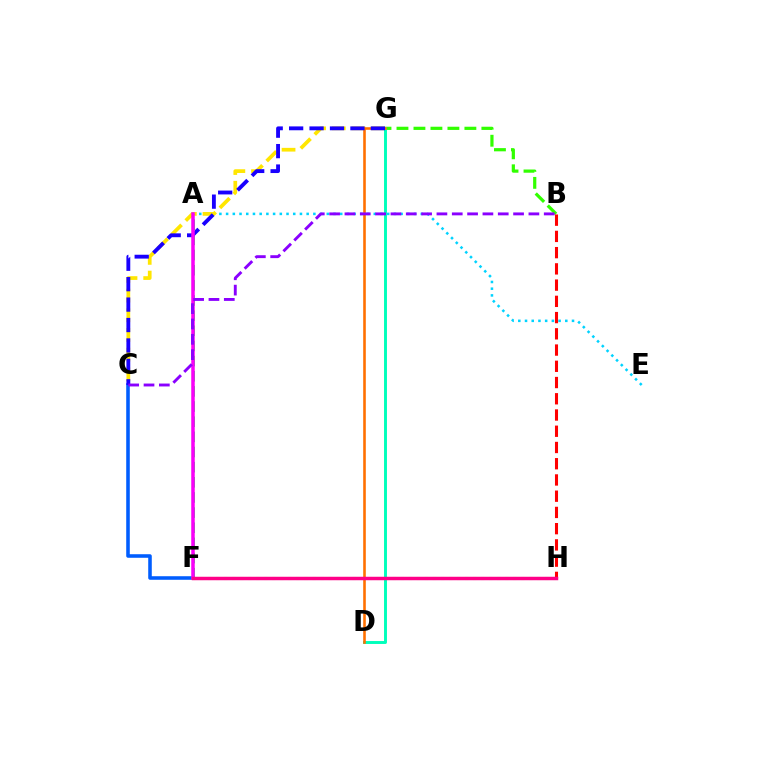{('F', 'H'): [{'color': '#a2ff00', 'line_style': 'dotted', 'thickness': 2.18}, {'color': '#ff0088', 'line_style': 'solid', 'thickness': 2.5}], ('C', 'F'): [{'color': '#005dff', 'line_style': 'solid', 'thickness': 2.57}], ('A', 'E'): [{'color': '#00d3ff', 'line_style': 'dotted', 'thickness': 1.82}], ('B', 'G'): [{'color': '#31ff00', 'line_style': 'dashed', 'thickness': 2.31}], ('C', 'G'): [{'color': '#ffe600', 'line_style': 'dashed', 'thickness': 2.67}, {'color': '#1900ff', 'line_style': 'dashed', 'thickness': 2.78}], ('D', 'G'): [{'color': '#00ffbb', 'line_style': 'solid', 'thickness': 2.11}, {'color': '#ff7000', 'line_style': 'solid', 'thickness': 1.87}], ('A', 'F'): [{'color': '#00ff45', 'line_style': 'dashed', 'thickness': 2.06}, {'color': '#fa00f9', 'line_style': 'solid', 'thickness': 2.53}], ('B', 'C'): [{'color': '#8a00ff', 'line_style': 'dashed', 'thickness': 2.08}], ('B', 'H'): [{'color': '#ff0000', 'line_style': 'dashed', 'thickness': 2.21}]}